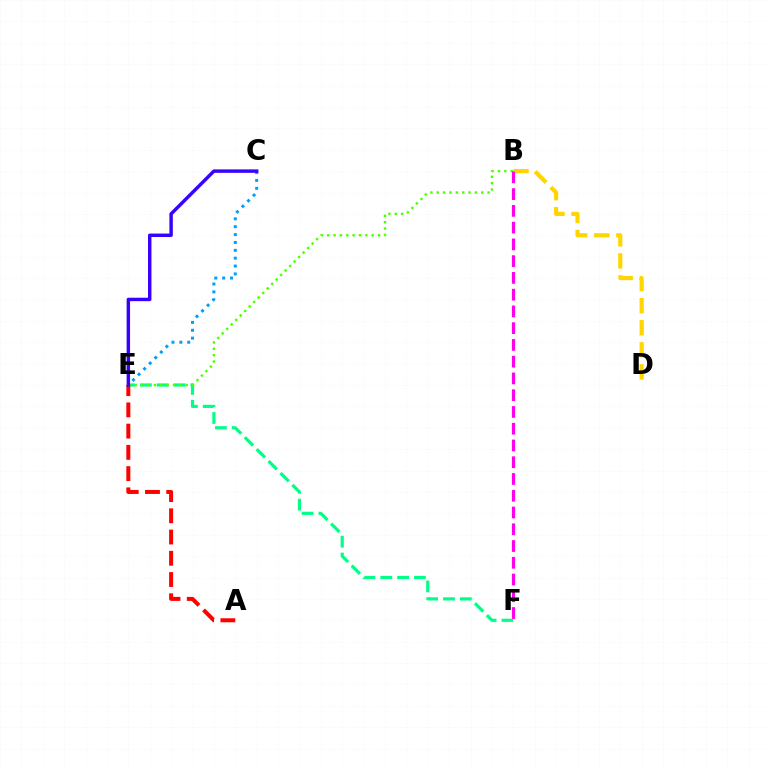{('E', 'F'): [{'color': '#00ff86', 'line_style': 'dashed', 'thickness': 2.29}], ('A', 'E'): [{'color': '#ff0000', 'line_style': 'dashed', 'thickness': 2.89}], ('C', 'E'): [{'color': '#009eff', 'line_style': 'dotted', 'thickness': 2.14}, {'color': '#3700ff', 'line_style': 'solid', 'thickness': 2.48}], ('B', 'E'): [{'color': '#4fff00', 'line_style': 'dotted', 'thickness': 1.73}], ('B', 'D'): [{'color': '#ffd500', 'line_style': 'dashed', 'thickness': 3.0}], ('B', 'F'): [{'color': '#ff00ed', 'line_style': 'dashed', 'thickness': 2.28}]}